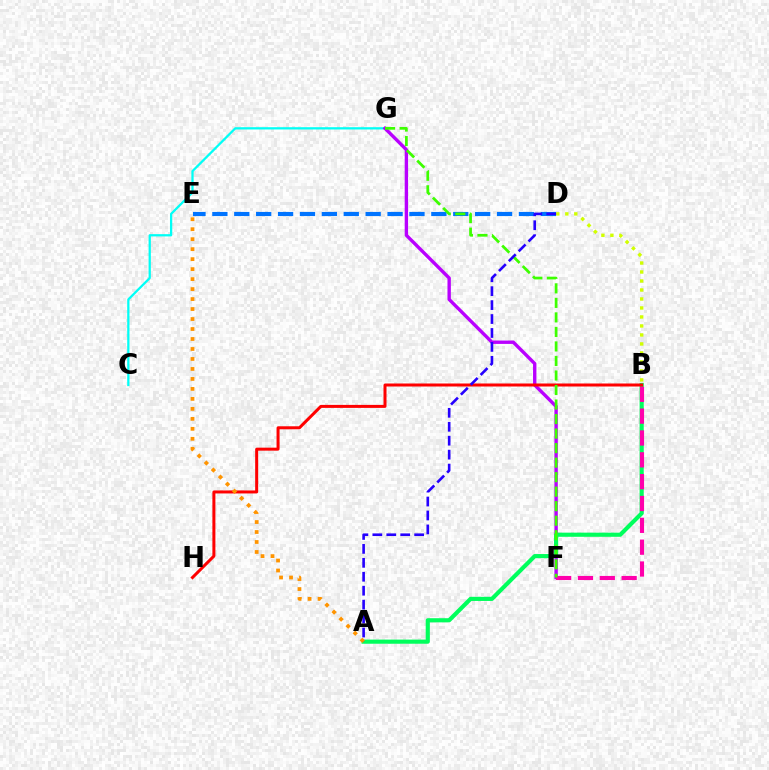{('C', 'G'): [{'color': '#00fff6', 'line_style': 'solid', 'thickness': 1.63}], ('F', 'G'): [{'color': '#b900ff', 'line_style': 'solid', 'thickness': 2.43}, {'color': '#3dff00', 'line_style': 'dashed', 'thickness': 1.97}], ('B', 'D'): [{'color': '#d1ff00', 'line_style': 'dotted', 'thickness': 2.44}], ('A', 'B'): [{'color': '#00ff5c', 'line_style': 'solid', 'thickness': 2.98}], ('D', 'E'): [{'color': '#0074ff', 'line_style': 'dashed', 'thickness': 2.97}], ('B', 'F'): [{'color': '#ff00ac', 'line_style': 'dashed', 'thickness': 2.97}], ('B', 'H'): [{'color': '#ff0000', 'line_style': 'solid', 'thickness': 2.16}], ('A', 'E'): [{'color': '#ff9400', 'line_style': 'dotted', 'thickness': 2.71}], ('A', 'D'): [{'color': '#2500ff', 'line_style': 'dashed', 'thickness': 1.89}]}